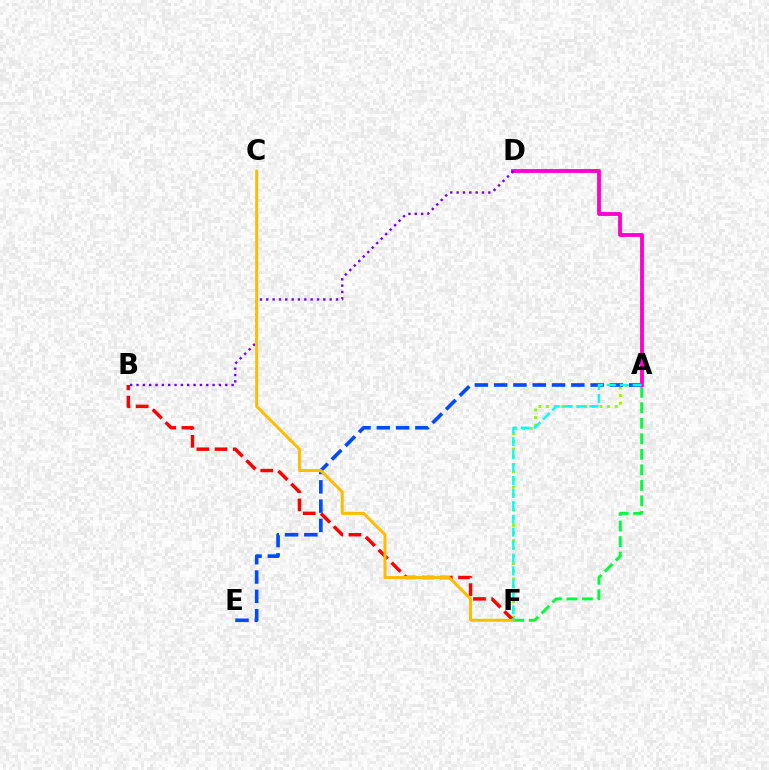{('A', 'F'): [{'color': '#84ff00', 'line_style': 'dotted', 'thickness': 2.08}, {'color': '#00ff39', 'line_style': 'dashed', 'thickness': 2.11}, {'color': '#00fff6', 'line_style': 'dashed', 'thickness': 1.76}], ('A', 'E'): [{'color': '#004bff', 'line_style': 'dashed', 'thickness': 2.62}], ('B', 'F'): [{'color': '#ff0000', 'line_style': 'dashed', 'thickness': 2.47}], ('A', 'D'): [{'color': '#ff00cf', 'line_style': 'solid', 'thickness': 2.77}], ('B', 'D'): [{'color': '#7200ff', 'line_style': 'dotted', 'thickness': 1.72}], ('C', 'F'): [{'color': '#ffbd00', 'line_style': 'solid', 'thickness': 2.15}]}